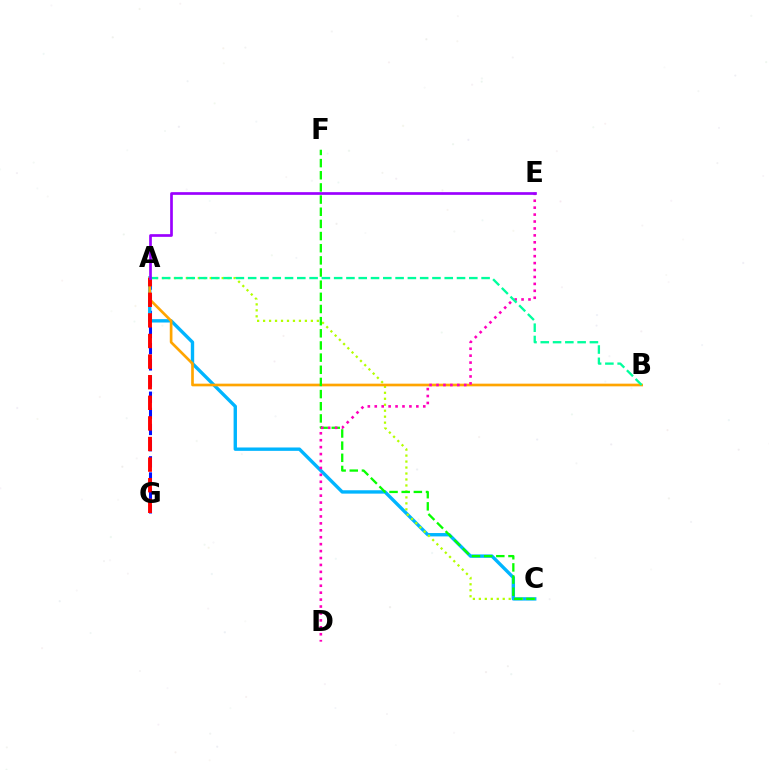{('A', 'G'): [{'color': '#0010ff', 'line_style': 'dashed', 'thickness': 2.19}, {'color': '#ff0000', 'line_style': 'dashed', 'thickness': 2.8}], ('A', 'C'): [{'color': '#00b5ff', 'line_style': 'solid', 'thickness': 2.42}, {'color': '#b3ff00', 'line_style': 'dotted', 'thickness': 1.62}], ('A', 'B'): [{'color': '#ffa500', 'line_style': 'solid', 'thickness': 1.92}, {'color': '#00ff9d', 'line_style': 'dashed', 'thickness': 1.67}], ('C', 'F'): [{'color': '#08ff00', 'line_style': 'dashed', 'thickness': 1.65}], ('D', 'E'): [{'color': '#ff00bd', 'line_style': 'dotted', 'thickness': 1.88}], ('A', 'E'): [{'color': '#9b00ff', 'line_style': 'solid', 'thickness': 1.94}]}